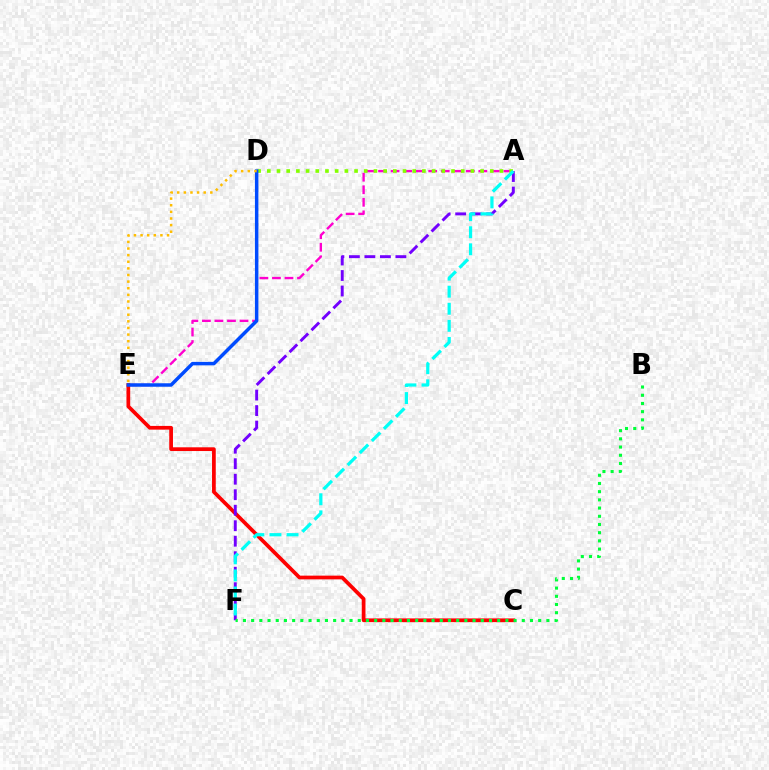{('A', 'E'): [{'color': '#ff00cf', 'line_style': 'dashed', 'thickness': 1.7}], ('A', 'D'): [{'color': '#84ff00', 'line_style': 'dotted', 'thickness': 2.63}], ('C', 'E'): [{'color': '#ff0000', 'line_style': 'solid', 'thickness': 2.69}], ('A', 'F'): [{'color': '#7200ff', 'line_style': 'dashed', 'thickness': 2.11}, {'color': '#00fff6', 'line_style': 'dashed', 'thickness': 2.32}], ('B', 'F'): [{'color': '#00ff39', 'line_style': 'dotted', 'thickness': 2.23}], ('D', 'E'): [{'color': '#004bff', 'line_style': 'solid', 'thickness': 2.5}, {'color': '#ffbd00', 'line_style': 'dotted', 'thickness': 1.8}]}